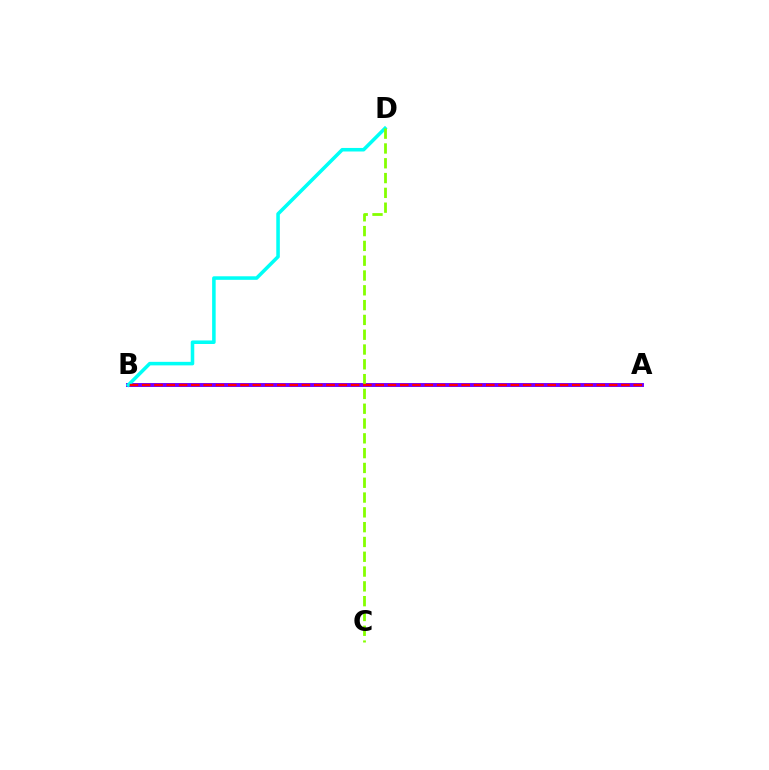{('A', 'B'): [{'color': '#7200ff', 'line_style': 'solid', 'thickness': 2.83}, {'color': '#ff0000', 'line_style': 'dashed', 'thickness': 1.67}], ('B', 'D'): [{'color': '#00fff6', 'line_style': 'solid', 'thickness': 2.55}], ('C', 'D'): [{'color': '#84ff00', 'line_style': 'dashed', 'thickness': 2.01}]}